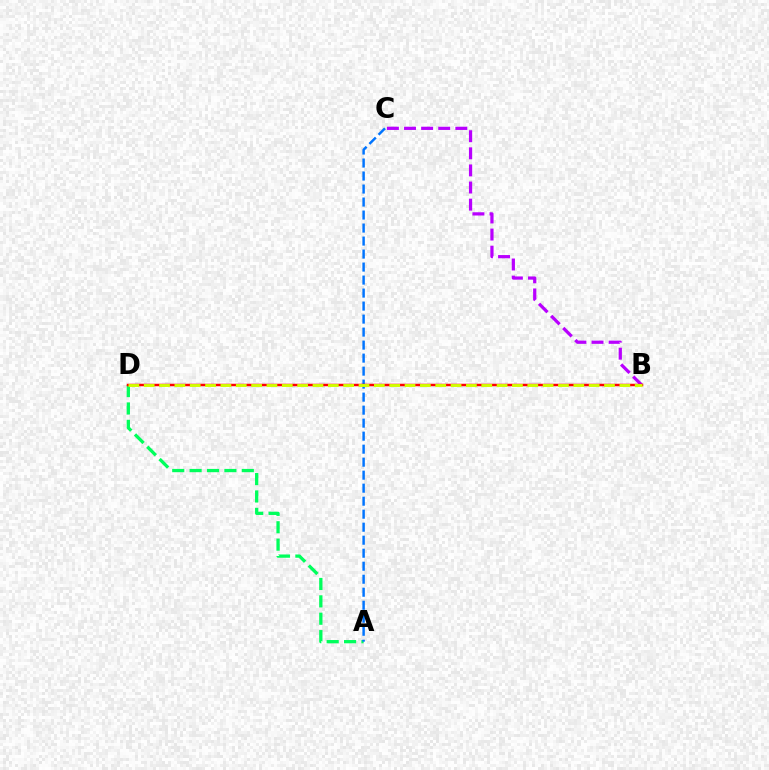{('A', 'D'): [{'color': '#00ff5c', 'line_style': 'dashed', 'thickness': 2.36}], ('B', 'C'): [{'color': '#b900ff', 'line_style': 'dashed', 'thickness': 2.32}], ('A', 'C'): [{'color': '#0074ff', 'line_style': 'dashed', 'thickness': 1.77}], ('B', 'D'): [{'color': '#ff0000', 'line_style': 'solid', 'thickness': 1.79}, {'color': '#d1ff00', 'line_style': 'dashed', 'thickness': 2.08}]}